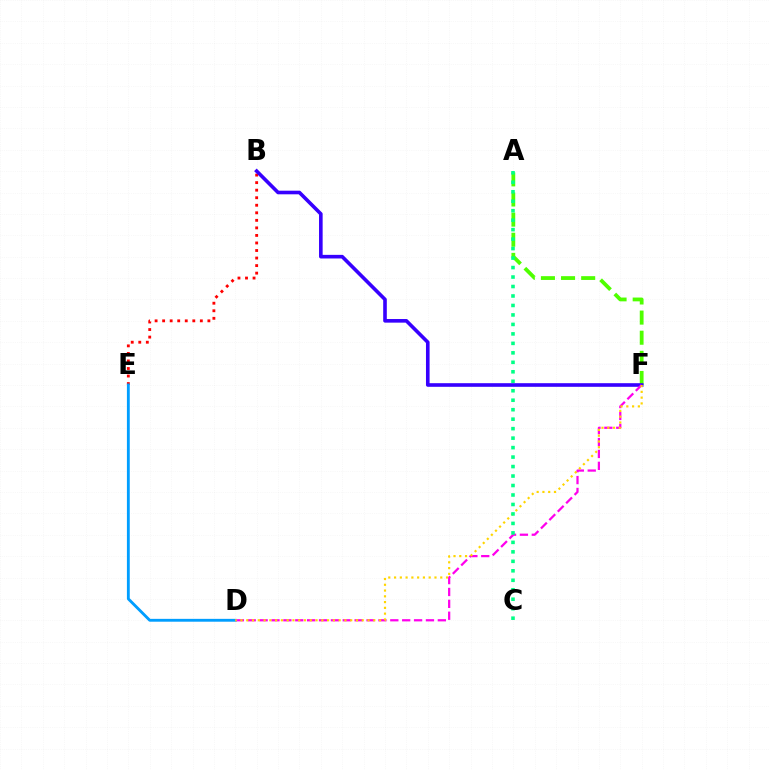{('A', 'F'): [{'color': '#4fff00', 'line_style': 'dashed', 'thickness': 2.73}], ('B', 'E'): [{'color': '#ff0000', 'line_style': 'dotted', 'thickness': 2.05}], ('D', 'E'): [{'color': '#009eff', 'line_style': 'solid', 'thickness': 2.05}], ('B', 'F'): [{'color': '#3700ff', 'line_style': 'solid', 'thickness': 2.61}], ('D', 'F'): [{'color': '#ff00ed', 'line_style': 'dashed', 'thickness': 1.61}, {'color': '#ffd500', 'line_style': 'dotted', 'thickness': 1.57}], ('A', 'C'): [{'color': '#00ff86', 'line_style': 'dotted', 'thickness': 2.57}]}